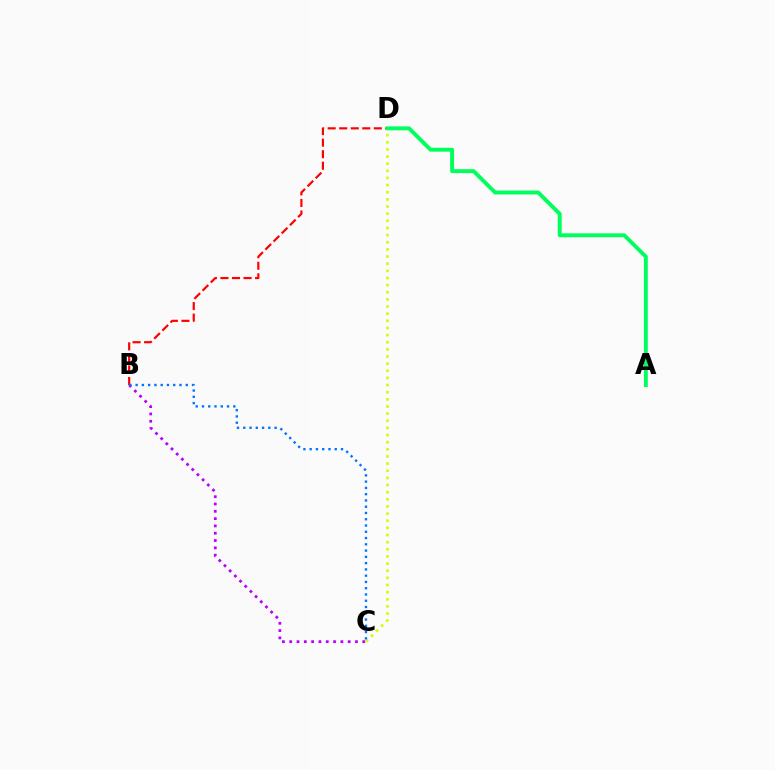{('C', 'D'): [{'color': '#d1ff00', 'line_style': 'dotted', 'thickness': 1.94}], ('B', 'D'): [{'color': '#ff0000', 'line_style': 'dashed', 'thickness': 1.57}], ('A', 'D'): [{'color': '#00ff5c', 'line_style': 'solid', 'thickness': 2.82}], ('B', 'C'): [{'color': '#b900ff', 'line_style': 'dotted', 'thickness': 1.99}, {'color': '#0074ff', 'line_style': 'dotted', 'thickness': 1.7}]}